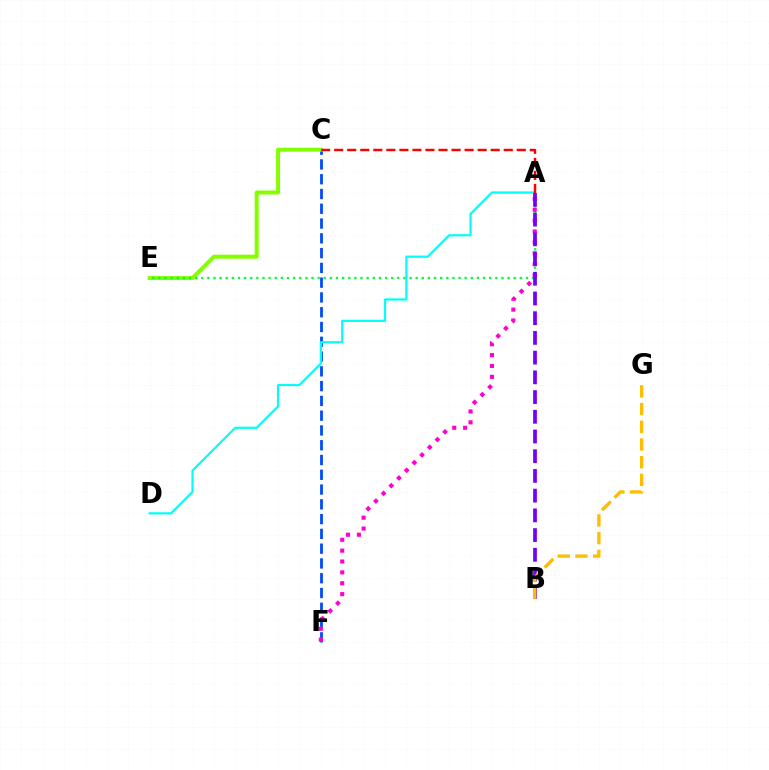{('C', 'F'): [{'color': '#004bff', 'line_style': 'dashed', 'thickness': 2.01}], ('C', 'E'): [{'color': '#84ff00', 'line_style': 'solid', 'thickness': 2.87}], ('A', 'D'): [{'color': '#00fff6', 'line_style': 'solid', 'thickness': 1.59}], ('A', 'E'): [{'color': '#00ff39', 'line_style': 'dotted', 'thickness': 1.66}], ('A', 'C'): [{'color': '#ff0000', 'line_style': 'dashed', 'thickness': 1.77}], ('A', 'F'): [{'color': '#ff00cf', 'line_style': 'dotted', 'thickness': 2.95}], ('A', 'B'): [{'color': '#7200ff', 'line_style': 'dashed', 'thickness': 2.68}], ('B', 'G'): [{'color': '#ffbd00', 'line_style': 'dashed', 'thickness': 2.4}]}